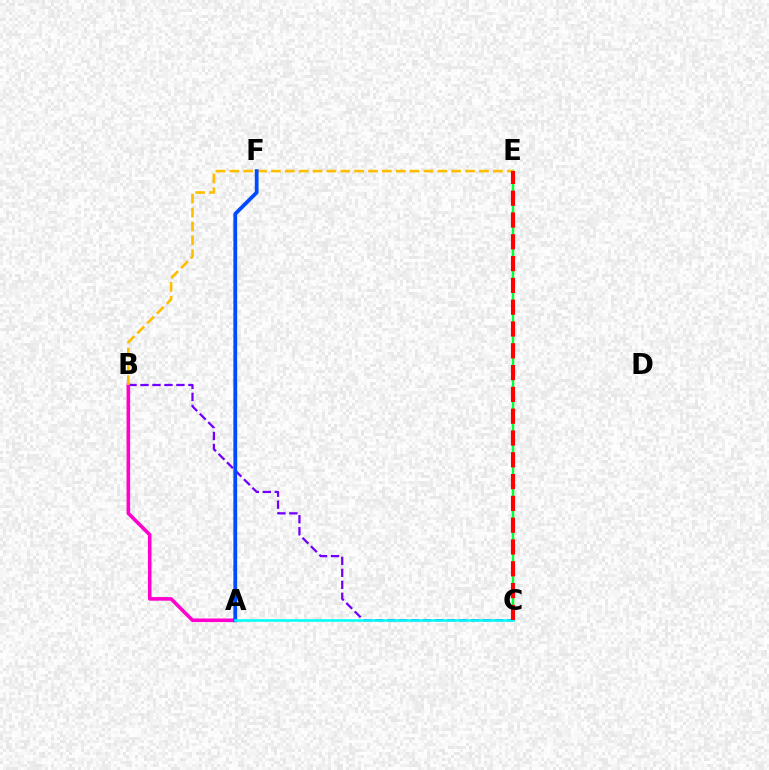{('B', 'C'): [{'color': '#7200ff', 'line_style': 'dashed', 'thickness': 1.63}], ('A', 'B'): [{'color': '#ff00cf', 'line_style': 'solid', 'thickness': 2.58}], ('C', 'E'): [{'color': '#00ff39', 'line_style': 'solid', 'thickness': 1.78}, {'color': '#ff0000', 'line_style': 'dashed', 'thickness': 2.96}], ('B', 'E'): [{'color': '#ffbd00', 'line_style': 'dashed', 'thickness': 1.88}], ('A', 'F'): [{'color': '#84ff00', 'line_style': 'dotted', 'thickness': 1.96}, {'color': '#004bff', 'line_style': 'solid', 'thickness': 2.72}], ('A', 'C'): [{'color': '#00fff6', 'line_style': 'solid', 'thickness': 1.83}]}